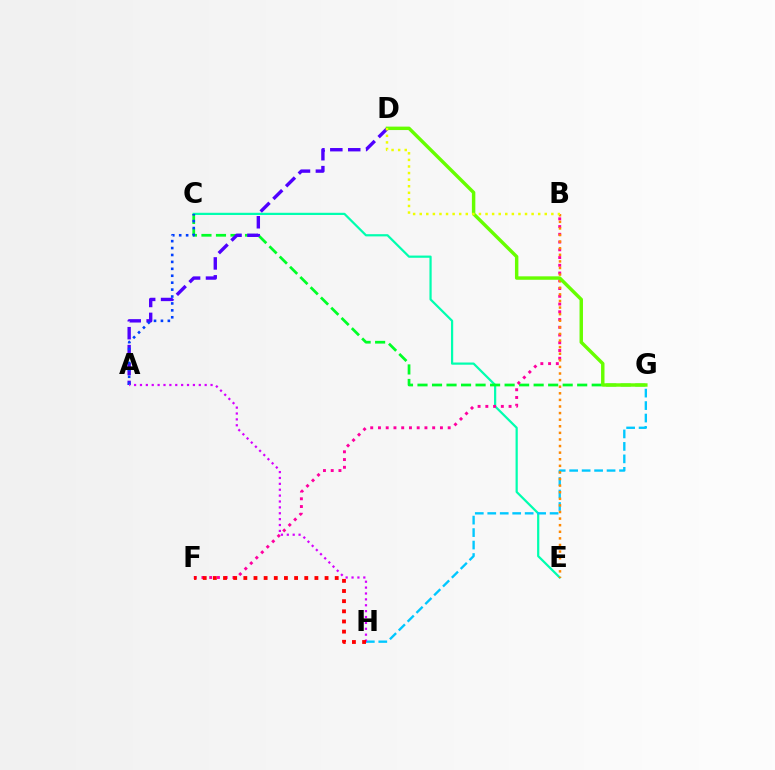{('C', 'E'): [{'color': '#00ffaf', 'line_style': 'solid', 'thickness': 1.6}], ('C', 'G'): [{'color': '#00ff27', 'line_style': 'dashed', 'thickness': 1.97}], ('A', 'D'): [{'color': '#4f00ff', 'line_style': 'dashed', 'thickness': 2.43}], ('A', 'C'): [{'color': '#003fff', 'line_style': 'dotted', 'thickness': 1.88}], ('G', 'H'): [{'color': '#00c7ff', 'line_style': 'dashed', 'thickness': 1.69}], ('B', 'F'): [{'color': '#ff00a0', 'line_style': 'dotted', 'thickness': 2.1}], ('B', 'E'): [{'color': '#ff8800', 'line_style': 'dotted', 'thickness': 1.79}], ('D', 'G'): [{'color': '#66ff00', 'line_style': 'solid', 'thickness': 2.48}], ('A', 'H'): [{'color': '#d600ff', 'line_style': 'dotted', 'thickness': 1.6}], ('F', 'H'): [{'color': '#ff0000', 'line_style': 'dotted', 'thickness': 2.76}], ('B', 'D'): [{'color': '#eeff00', 'line_style': 'dotted', 'thickness': 1.79}]}